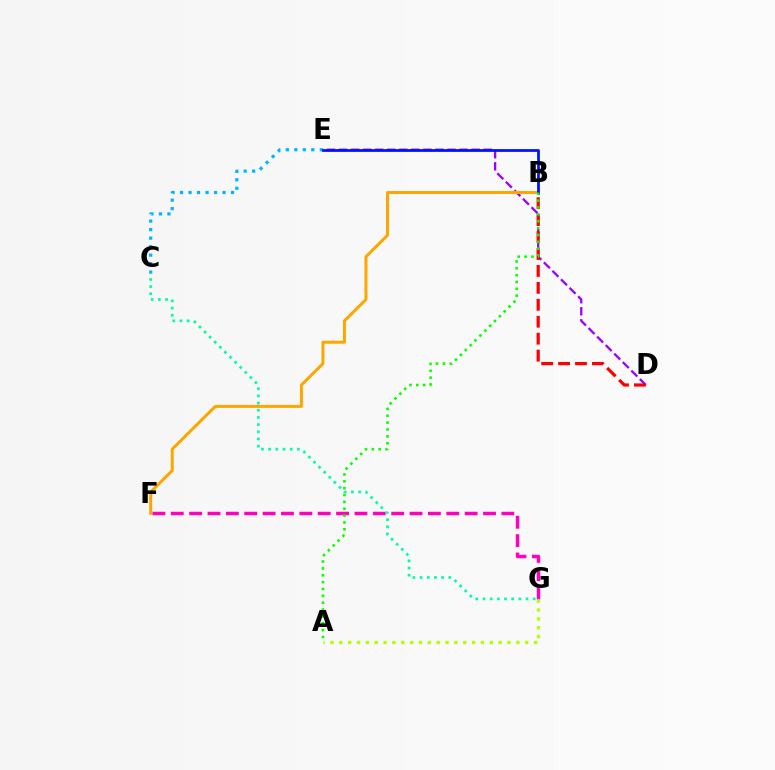{('D', 'E'): [{'color': '#9b00ff', 'line_style': 'dashed', 'thickness': 1.64}], ('B', 'D'): [{'color': '#ff0000', 'line_style': 'dashed', 'thickness': 2.3}], ('B', 'F'): [{'color': '#ffa500', 'line_style': 'solid', 'thickness': 2.15}], ('C', 'E'): [{'color': '#00b5ff', 'line_style': 'dotted', 'thickness': 2.31}], ('F', 'G'): [{'color': '#ff00bd', 'line_style': 'dashed', 'thickness': 2.5}], ('B', 'E'): [{'color': '#0010ff', 'line_style': 'solid', 'thickness': 1.98}], ('C', 'G'): [{'color': '#00ff9d', 'line_style': 'dotted', 'thickness': 1.95}], ('A', 'G'): [{'color': '#b3ff00', 'line_style': 'dotted', 'thickness': 2.41}], ('A', 'B'): [{'color': '#08ff00', 'line_style': 'dotted', 'thickness': 1.86}]}